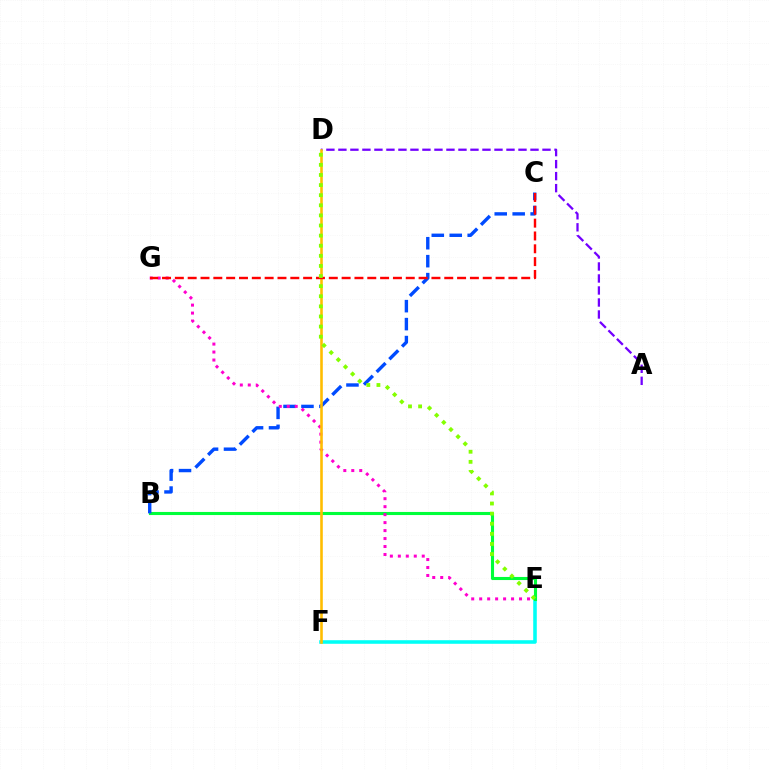{('E', 'F'): [{'color': '#00fff6', 'line_style': 'solid', 'thickness': 2.57}], ('B', 'E'): [{'color': '#00ff39', 'line_style': 'solid', 'thickness': 2.23}], ('B', 'C'): [{'color': '#004bff', 'line_style': 'dashed', 'thickness': 2.44}], ('E', 'G'): [{'color': '#ff00cf', 'line_style': 'dotted', 'thickness': 2.17}], ('A', 'D'): [{'color': '#7200ff', 'line_style': 'dashed', 'thickness': 1.63}], ('D', 'F'): [{'color': '#ffbd00', 'line_style': 'solid', 'thickness': 1.87}], ('C', 'G'): [{'color': '#ff0000', 'line_style': 'dashed', 'thickness': 1.74}], ('D', 'E'): [{'color': '#84ff00', 'line_style': 'dotted', 'thickness': 2.75}]}